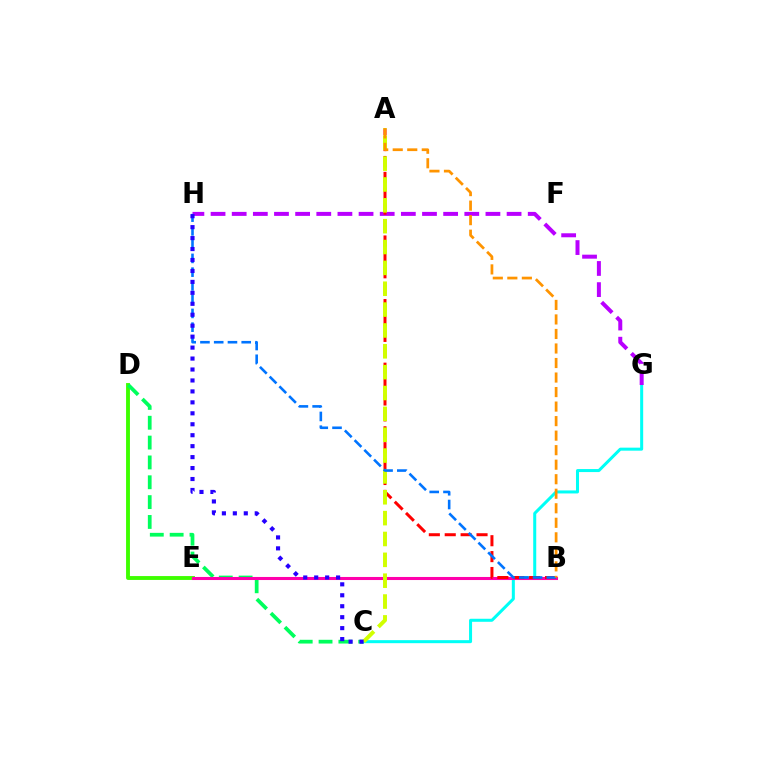{('D', 'E'): [{'color': '#3dff00', 'line_style': 'solid', 'thickness': 2.78}], ('C', 'D'): [{'color': '#00ff5c', 'line_style': 'dashed', 'thickness': 2.7}], ('C', 'G'): [{'color': '#00fff6', 'line_style': 'solid', 'thickness': 2.18}], ('B', 'E'): [{'color': '#ff00ac', 'line_style': 'solid', 'thickness': 2.21}], ('G', 'H'): [{'color': '#b900ff', 'line_style': 'dashed', 'thickness': 2.87}], ('A', 'B'): [{'color': '#ff0000', 'line_style': 'dashed', 'thickness': 2.16}, {'color': '#ff9400', 'line_style': 'dashed', 'thickness': 1.97}], ('A', 'C'): [{'color': '#d1ff00', 'line_style': 'dashed', 'thickness': 2.83}], ('B', 'H'): [{'color': '#0074ff', 'line_style': 'dashed', 'thickness': 1.87}], ('C', 'H'): [{'color': '#2500ff', 'line_style': 'dotted', 'thickness': 2.98}]}